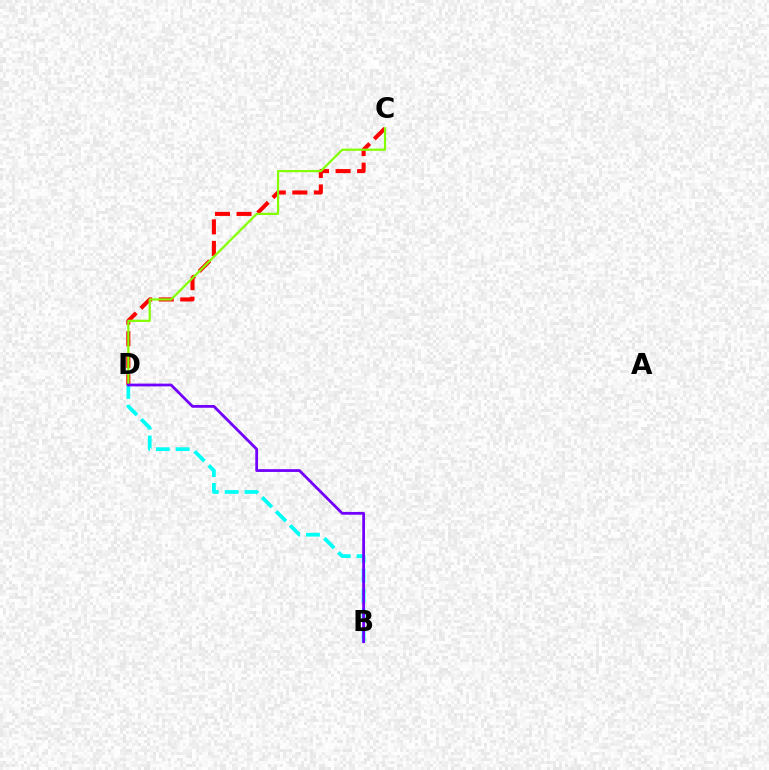{('C', 'D'): [{'color': '#ff0000', 'line_style': 'dashed', 'thickness': 2.93}, {'color': '#84ff00', 'line_style': 'solid', 'thickness': 1.59}], ('B', 'D'): [{'color': '#00fff6', 'line_style': 'dashed', 'thickness': 2.69}, {'color': '#7200ff', 'line_style': 'solid', 'thickness': 1.99}]}